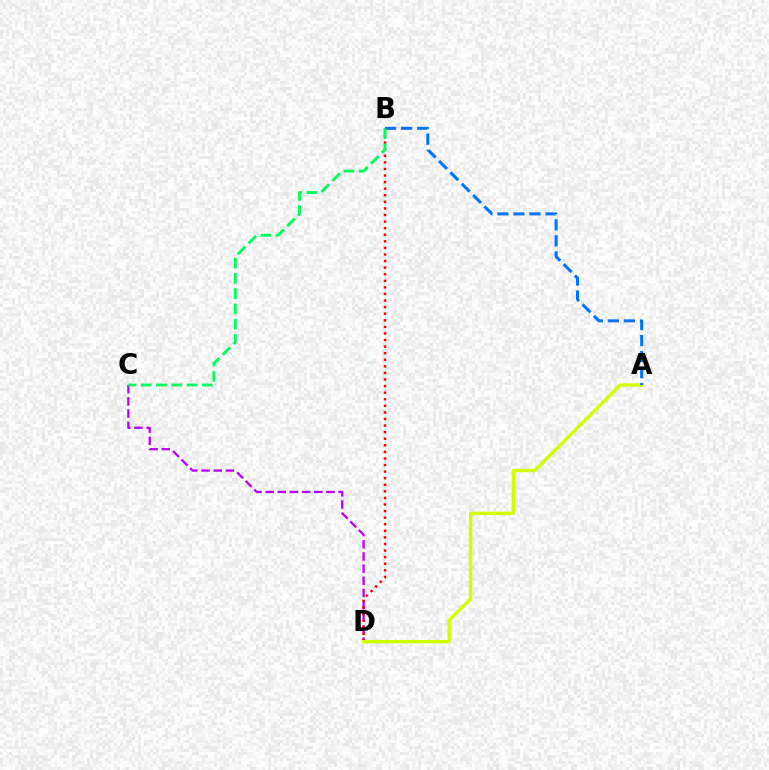{('C', 'D'): [{'color': '#b900ff', 'line_style': 'dashed', 'thickness': 1.65}], ('B', 'D'): [{'color': '#ff0000', 'line_style': 'dotted', 'thickness': 1.79}], ('A', 'D'): [{'color': '#d1ff00', 'line_style': 'solid', 'thickness': 2.41}], ('A', 'B'): [{'color': '#0074ff', 'line_style': 'dashed', 'thickness': 2.18}], ('B', 'C'): [{'color': '#00ff5c', 'line_style': 'dashed', 'thickness': 2.07}]}